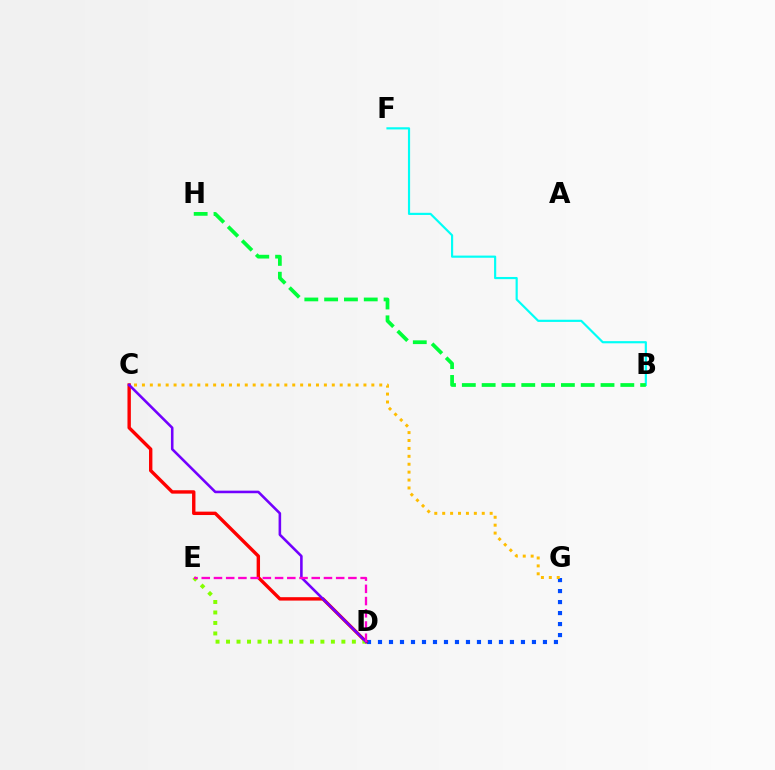{('D', 'G'): [{'color': '#004bff', 'line_style': 'dotted', 'thickness': 2.99}], ('B', 'F'): [{'color': '#00fff6', 'line_style': 'solid', 'thickness': 1.56}], ('C', 'D'): [{'color': '#ff0000', 'line_style': 'solid', 'thickness': 2.44}, {'color': '#7200ff', 'line_style': 'solid', 'thickness': 1.85}], ('C', 'G'): [{'color': '#ffbd00', 'line_style': 'dotted', 'thickness': 2.15}], ('D', 'E'): [{'color': '#84ff00', 'line_style': 'dotted', 'thickness': 2.85}, {'color': '#ff00cf', 'line_style': 'dashed', 'thickness': 1.66}], ('B', 'H'): [{'color': '#00ff39', 'line_style': 'dashed', 'thickness': 2.69}]}